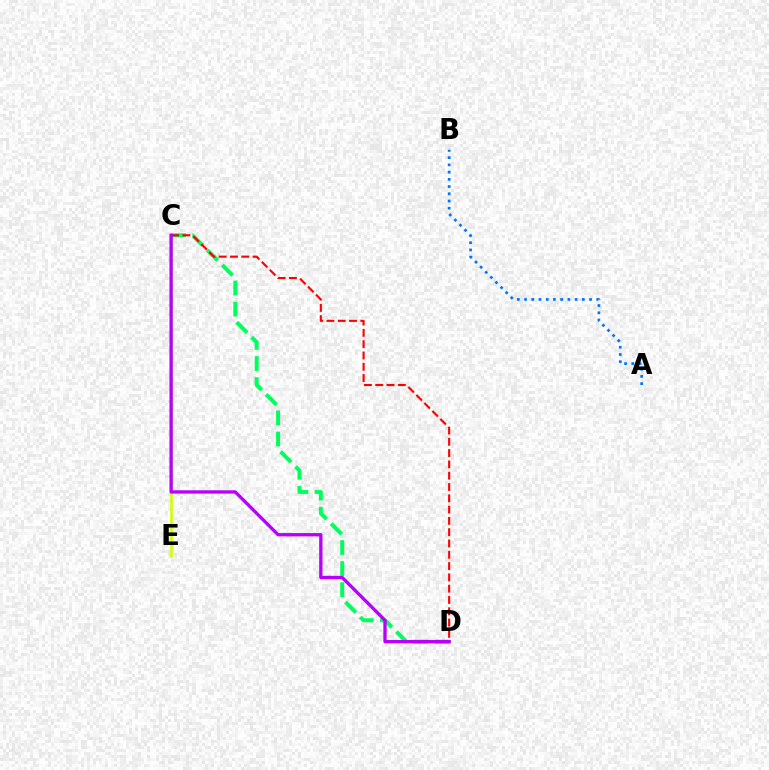{('C', 'E'): [{'color': '#d1ff00', 'line_style': 'solid', 'thickness': 1.87}], ('C', 'D'): [{'color': '#00ff5c', 'line_style': 'dashed', 'thickness': 2.86}, {'color': '#ff0000', 'line_style': 'dashed', 'thickness': 1.53}, {'color': '#b900ff', 'line_style': 'solid', 'thickness': 2.39}], ('A', 'B'): [{'color': '#0074ff', 'line_style': 'dotted', 'thickness': 1.96}]}